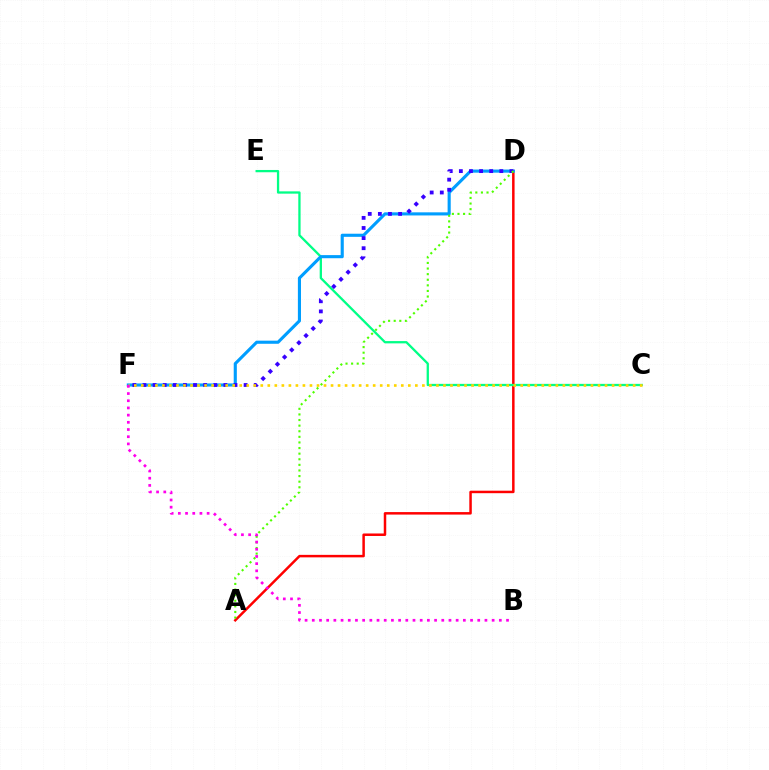{('A', 'D'): [{'color': '#ff0000', 'line_style': 'solid', 'thickness': 1.79}, {'color': '#4fff00', 'line_style': 'dotted', 'thickness': 1.52}], ('C', 'E'): [{'color': '#00ff86', 'line_style': 'solid', 'thickness': 1.65}], ('D', 'F'): [{'color': '#009eff', 'line_style': 'solid', 'thickness': 2.24}, {'color': '#3700ff', 'line_style': 'dotted', 'thickness': 2.75}], ('C', 'F'): [{'color': '#ffd500', 'line_style': 'dotted', 'thickness': 1.91}], ('B', 'F'): [{'color': '#ff00ed', 'line_style': 'dotted', 'thickness': 1.95}]}